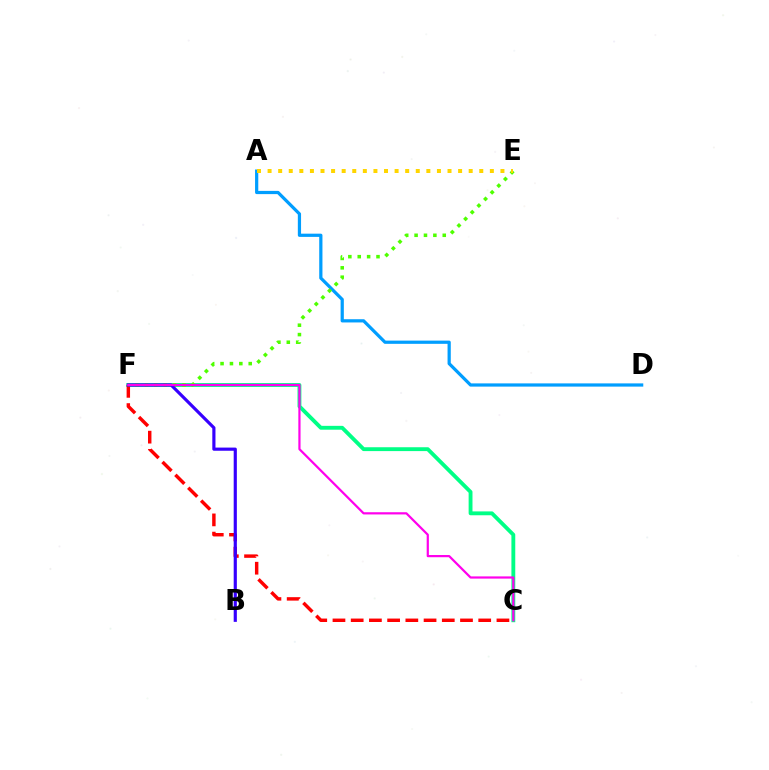{('C', 'F'): [{'color': '#00ff86', 'line_style': 'solid', 'thickness': 2.78}, {'color': '#ff0000', 'line_style': 'dashed', 'thickness': 2.48}, {'color': '#ff00ed', 'line_style': 'solid', 'thickness': 1.59}], ('A', 'D'): [{'color': '#009eff', 'line_style': 'solid', 'thickness': 2.32}], ('E', 'F'): [{'color': '#4fff00', 'line_style': 'dotted', 'thickness': 2.55}], ('A', 'E'): [{'color': '#ffd500', 'line_style': 'dotted', 'thickness': 2.88}], ('B', 'F'): [{'color': '#3700ff', 'line_style': 'solid', 'thickness': 2.28}]}